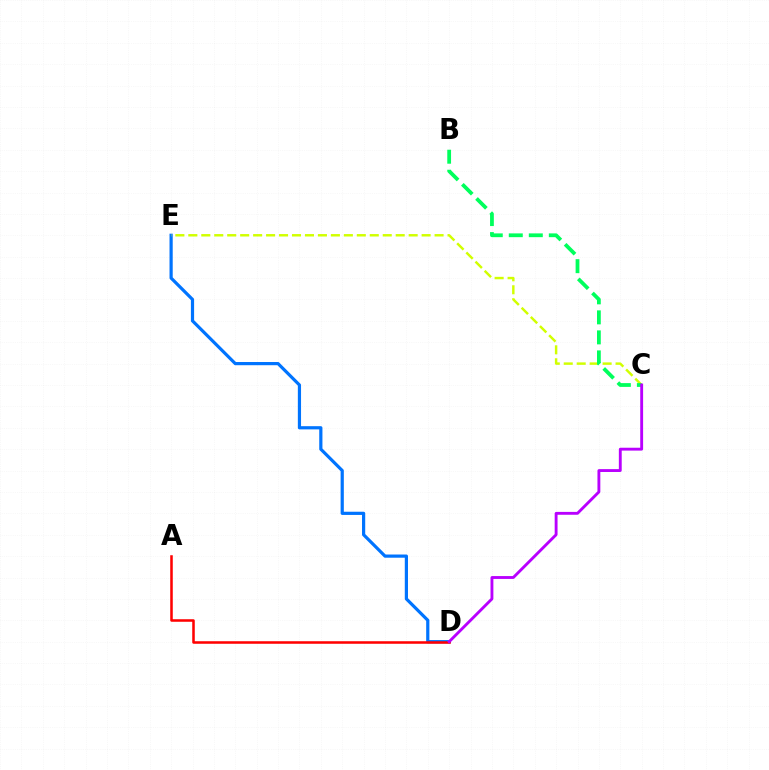{('D', 'E'): [{'color': '#0074ff', 'line_style': 'solid', 'thickness': 2.3}], ('A', 'D'): [{'color': '#ff0000', 'line_style': 'solid', 'thickness': 1.83}], ('C', 'E'): [{'color': '#d1ff00', 'line_style': 'dashed', 'thickness': 1.76}], ('B', 'C'): [{'color': '#00ff5c', 'line_style': 'dashed', 'thickness': 2.72}], ('C', 'D'): [{'color': '#b900ff', 'line_style': 'solid', 'thickness': 2.06}]}